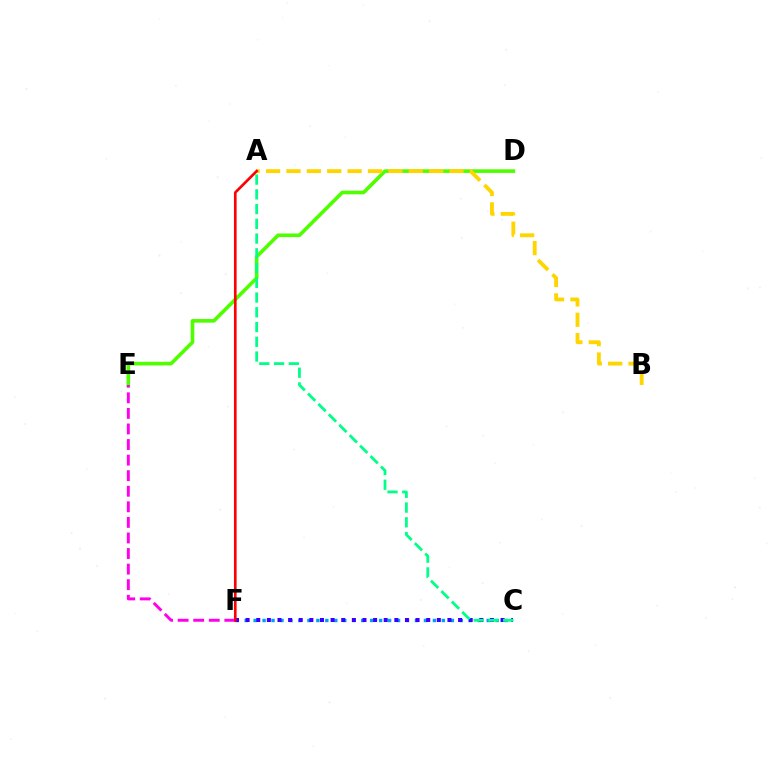{('C', 'F'): [{'color': '#009eff', 'line_style': 'dotted', 'thickness': 2.44}, {'color': '#3700ff', 'line_style': 'dotted', 'thickness': 2.89}], ('D', 'E'): [{'color': '#4fff00', 'line_style': 'solid', 'thickness': 2.61}], ('A', 'C'): [{'color': '#00ff86', 'line_style': 'dashed', 'thickness': 2.0}], ('E', 'F'): [{'color': '#ff00ed', 'line_style': 'dashed', 'thickness': 2.12}], ('A', 'B'): [{'color': '#ffd500', 'line_style': 'dashed', 'thickness': 2.77}], ('A', 'F'): [{'color': '#ff0000', 'line_style': 'solid', 'thickness': 1.92}]}